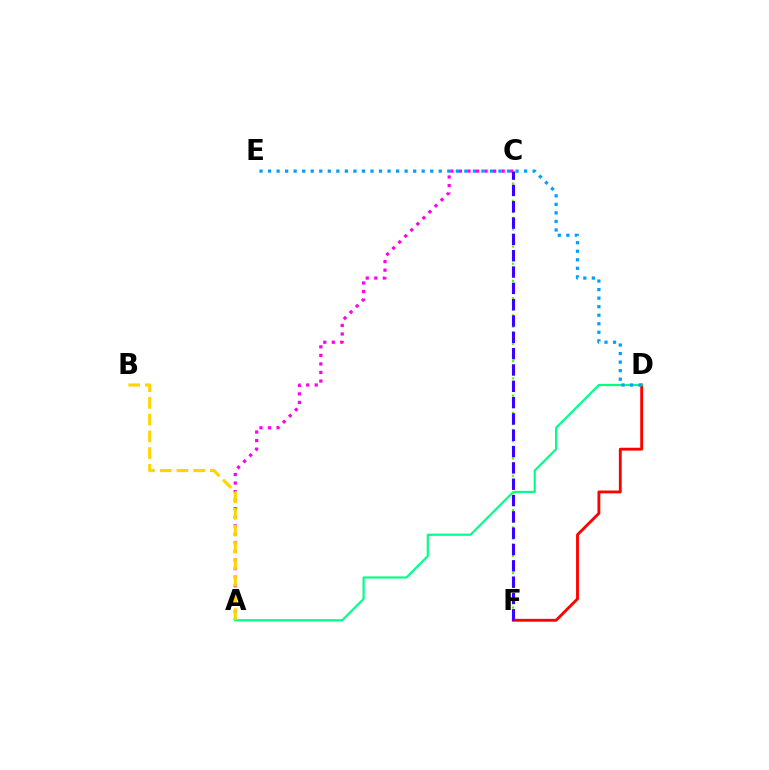{('D', 'F'): [{'color': '#ff0000', 'line_style': 'solid', 'thickness': 2.06}], ('A', 'C'): [{'color': '#ff00ed', 'line_style': 'dotted', 'thickness': 2.32}], ('A', 'D'): [{'color': '#00ff86', 'line_style': 'solid', 'thickness': 1.57}], ('D', 'E'): [{'color': '#009eff', 'line_style': 'dotted', 'thickness': 2.32}], ('C', 'F'): [{'color': '#4fff00', 'line_style': 'dotted', 'thickness': 1.56}, {'color': '#3700ff', 'line_style': 'dashed', 'thickness': 2.22}], ('A', 'B'): [{'color': '#ffd500', 'line_style': 'dashed', 'thickness': 2.27}]}